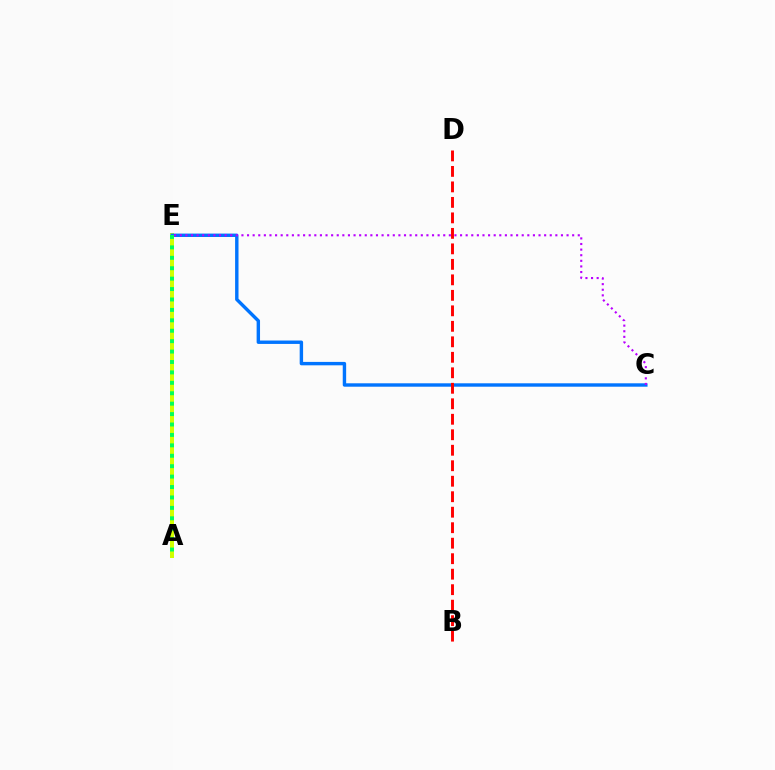{('A', 'E'): [{'color': '#d1ff00', 'line_style': 'solid', 'thickness': 2.89}, {'color': '#00ff5c', 'line_style': 'dotted', 'thickness': 2.83}], ('C', 'E'): [{'color': '#0074ff', 'line_style': 'solid', 'thickness': 2.45}, {'color': '#b900ff', 'line_style': 'dotted', 'thickness': 1.52}], ('B', 'D'): [{'color': '#ff0000', 'line_style': 'dashed', 'thickness': 2.1}]}